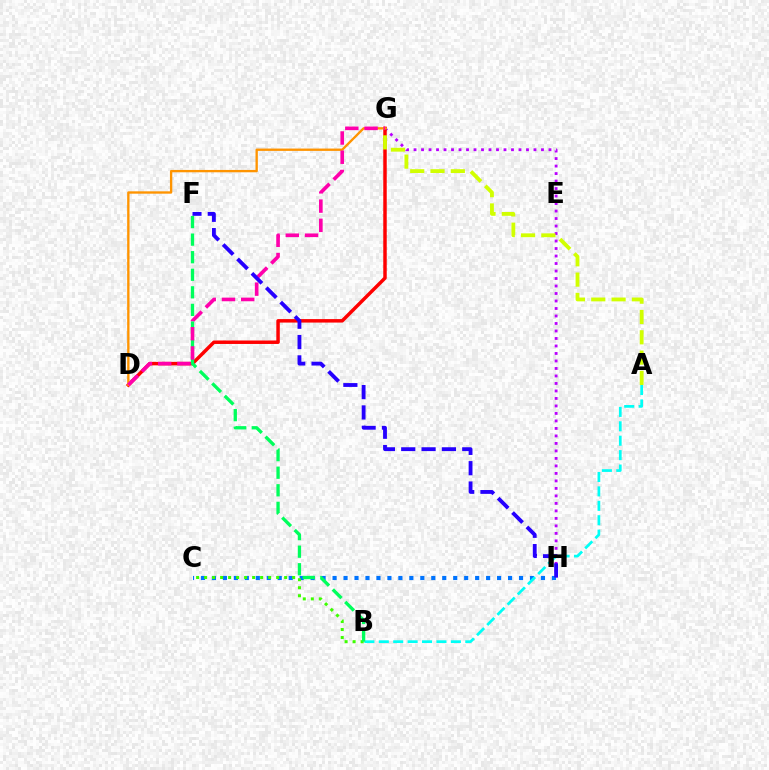{('G', 'H'): [{'color': '#b900ff', 'line_style': 'dotted', 'thickness': 2.04}], ('C', 'H'): [{'color': '#0074ff', 'line_style': 'dotted', 'thickness': 2.98}], ('D', 'G'): [{'color': '#ff0000', 'line_style': 'solid', 'thickness': 2.5}, {'color': '#ff9400', 'line_style': 'solid', 'thickness': 1.69}, {'color': '#ff00ac', 'line_style': 'dashed', 'thickness': 2.61}], ('A', 'B'): [{'color': '#00fff6', 'line_style': 'dashed', 'thickness': 1.96}], ('B', 'C'): [{'color': '#3dff00', 'line_style': 'dotted', 'thickness': 2.17}], ('A', 'G'): [{'color': '#d1ff00', 'line_style': 'dashed', 'thickness': 2.76}], ('B', 'F'): [{'color': '#00ff5c', 'line_style': 'dashed', 'thickness': 2.39}], ('F', 'H'): [{'color': '#2500ff', 'line_style': 'dashed', 'thickness': 2.76}]}